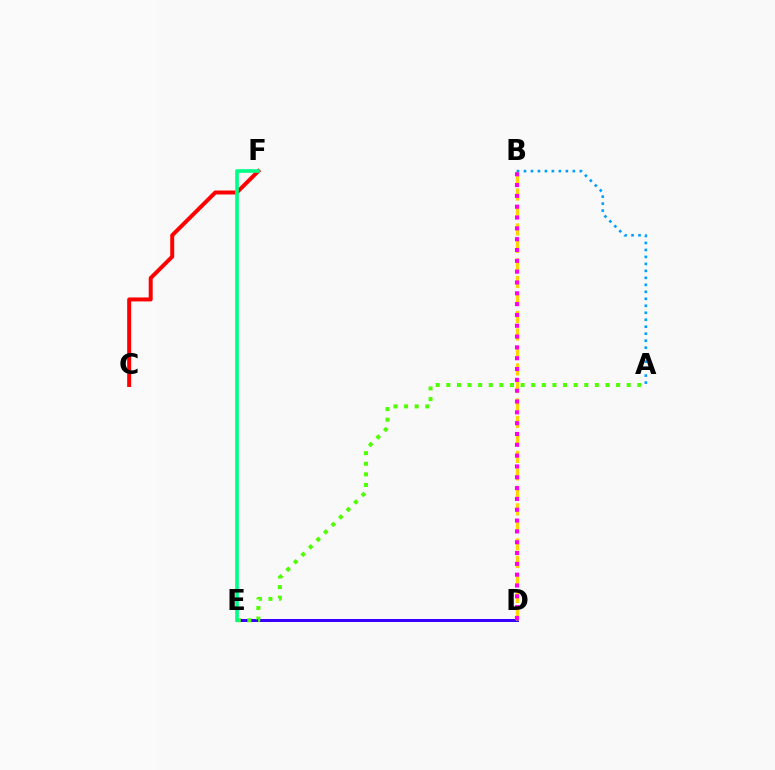{('D', 'E'): [{'color': '#3700ff', 'line_style': 'solid', 'thickness': 2.15}], ('B', 'D'): [{'color': '#ffd500', 'line_style': 'dashed', 'thickness': 2.38}, {'color': '#ff00ed', 'line_style': 'dotted', 'thickness': 2.94}], ('C', 'F'): [{'color': '#ff0000', 'line_style': 'solid', 'thickness': 2.86}], ('A', 'E'): [{'color': '#4fff00', 'line_style': 'dotted', 'thickness': 2.88}], ('E', 'F'): [{'color': '#00ff86', 'line_style': 'solid', 'thickness': 2.62}], ('A', 'B'): [{'color': '#009eff', 'line_style': 'dotted', 'thickness': 1.9}]}